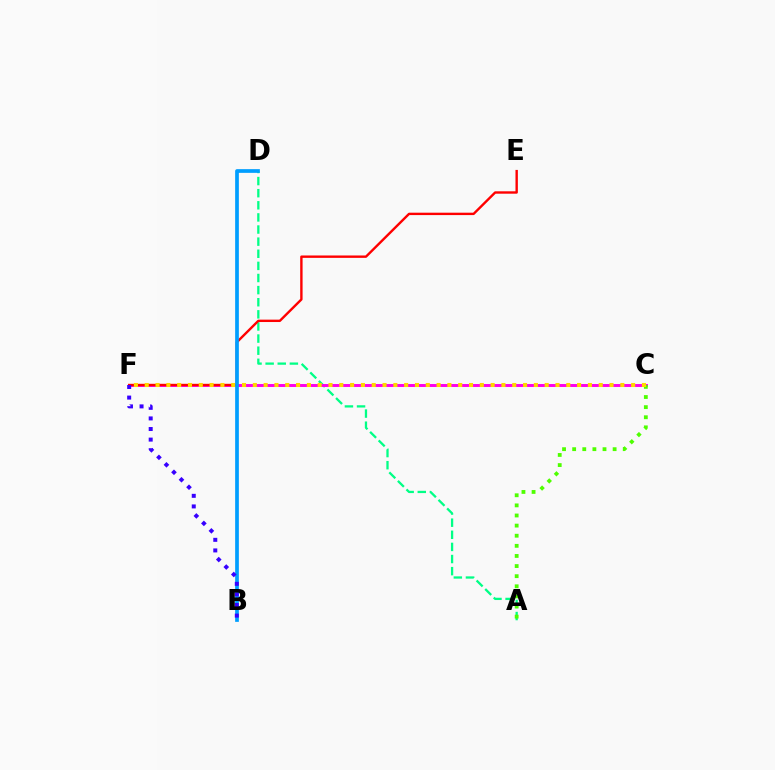{('A', 'D'): [{'color': '#00ff86', 'line_style': 'dashed', 'thickness': 1.65}], ('C', 'F'): [{'color': '#ff00ed', 'line_style': 'solid', 'thickness': 2.12}, {'color': '#ffd500', 'line_style': 'dotted', 'thickness': 2.94}], ('A', 'C'): [{'color': '#4fff00', 'line_style': 'dotted', 'thickness': 2.75}], ('E', 'F'): [{'color': '#ff0000', 'line_style': 'solid', 'thickness': 1.72}], ('B', 'D'): [{'color': '#009eff', 'line_style': 'solid', 'thickness': 2.67}], ('B', 'F'): [{'color': '#3700ff', 'line_style': 'dotted', 'thickness': 2.88}]}